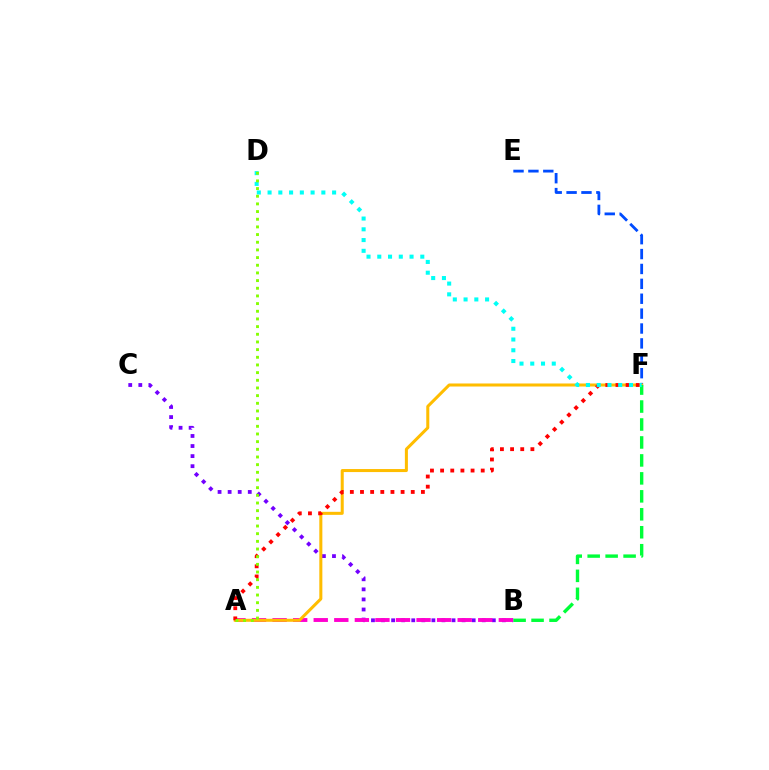{('B', 'C'): [{'color': '#7200ff', 'line_style': 'dotted', 'thickness': 2.74}], ('E', 'F'): [{'color': '#004bff', 'line_style': 'dashed', 'thickness': 2.02}], ('A', 'B'): [{'color': '#ff00cf', 'line_style': 'dashed', 'thickness': 2.79}], ('A', 'F'): [{'color': '#ffbd00', 'line_style': 'solid', 'thickness': 2.18}, {'color': '#ff0000', 'line_style': 'dotted', 'thickness': 2.76}], ('B', 'F'): [{'color': '#00ff39', 'line_style': 'dashed', 'thickness': 2.44}], ('D', 'F'): [{'color': '#00fff6', 'line_style': 'dotted', 'thickness': 2.92}], ('A', 'D'): [{'color': '#84ff00', 'line_style': 'dotted', 'thickness': 2.08}]}